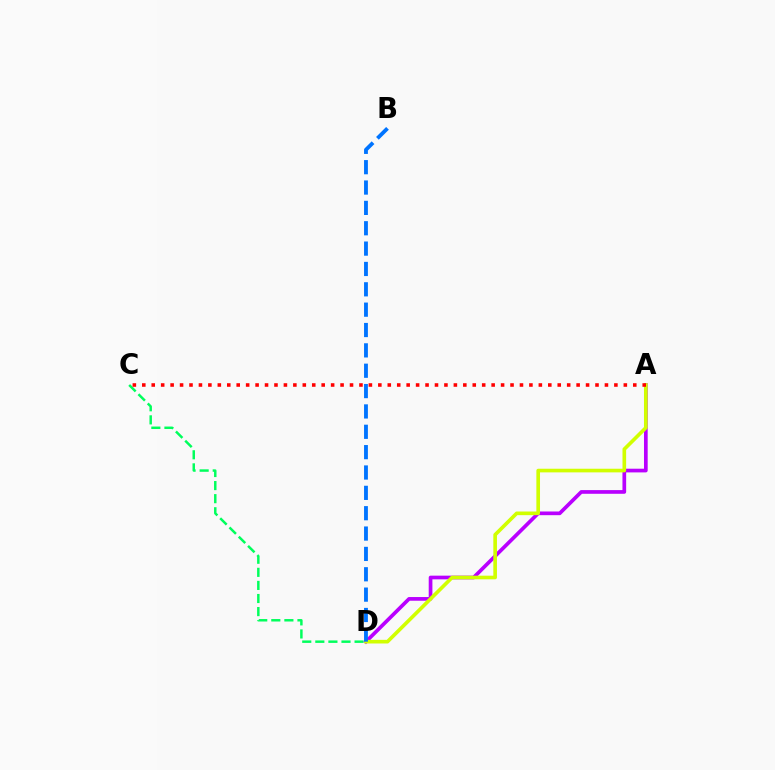{('C', 'D'): [{'color': '#00ff5c', 'line_style': 'dashed', 'thickness': 1.78}], ('A', 'D'): [{'color': '#b900ff', 'line_style': 'solid', 'thickness': 2.66}, {'color': '#d1ff00', 'line_style': 'solid', 'thickness': 2.62}], ('A', 'C'): [{'color': '#ff0000', 'line_style': 'dotted', 'thickness': 2.57}], ('B', 'D'): [{'color': '#0074ff', 'line_style': 'dashed', 'thickness': 2.77}]}